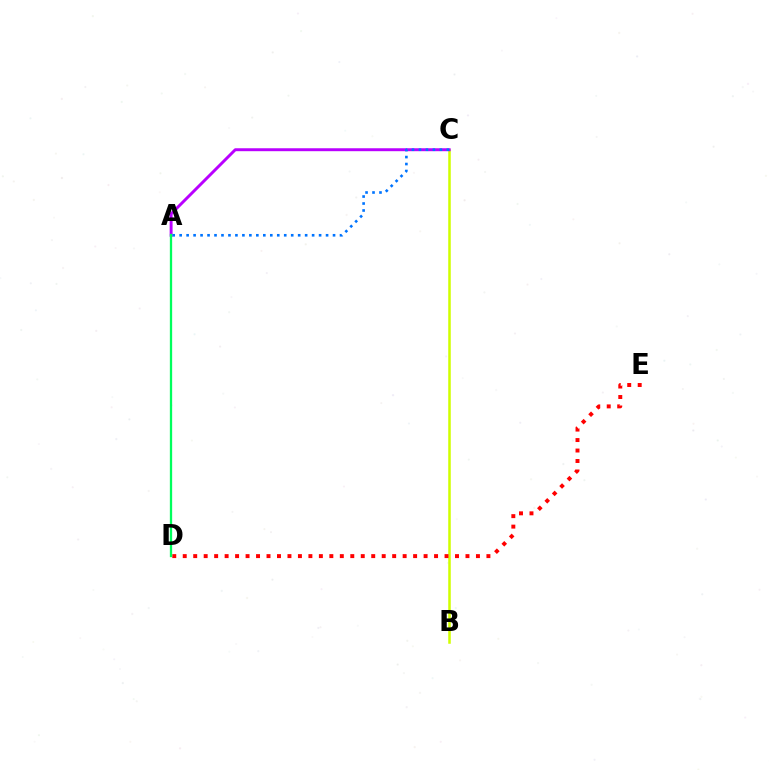{('B', 'C'): [{'color': '#d1ff00', 'line_style': 'solid', 'thickness': 1.82}], ('A', 'C'): [{'color': '#b900ff', 'line_style': 'solid', 'thickness': 2.11}, {'color': '#0074ff', 'line_style': 'dotted', 'thickness': 1.89}], ('D', 'E'): [{'color': '#ff0000', 'line_style': 'dotted', 'thickness': 2.85}], ('A', 'D'): [{'color': '#00ff5c', 'line_style': 'solid', 'thickness': 1.65}]}